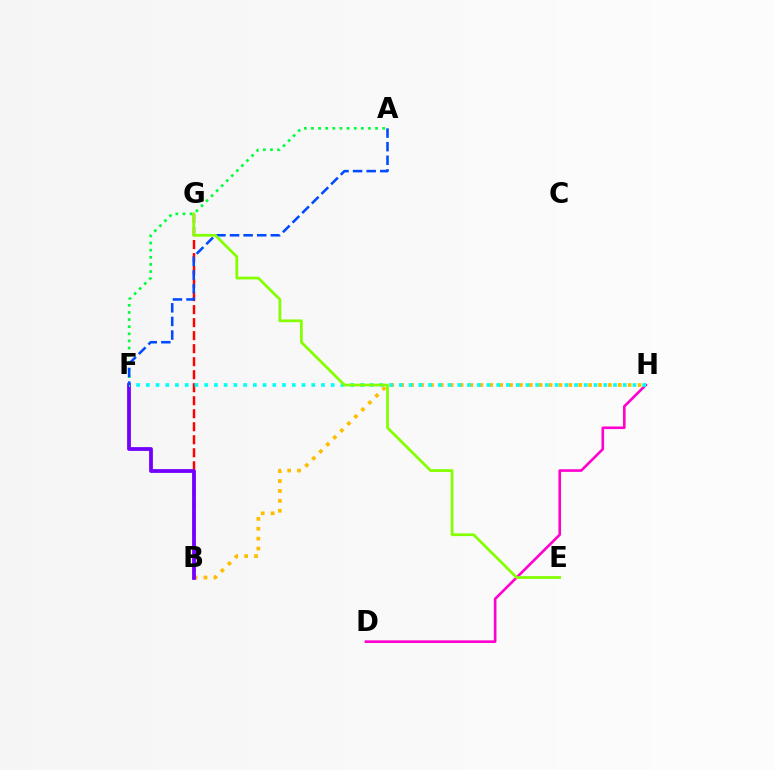{('B', 'H'): [{'color': '#ffbd00', 'line_style': 'dotted', 'thickness': 2.69}], ('A', 'F'): [{'color': '#00ff39', 'line_style': 'dotted', 'thickness': 1.94}, {'color': '#004bff', 'line_style': 'dashed', 'thickness': 1.85}], ('B', 'G'): [{'color': '#ff0000', 'line_style': 'dashed', 'thickness': 1.77}], ('B', 'F'): [{'color': '#7200ff', 'line_style': 'solid', 'thickness': 2.72}], ('D', 'H'): [{'color': '#ff00cf', 'line_style': 'solid', 'thickness': 1.89}], ('F', 'H'): [{'color': '#00fff6', 'line_style': 'dotted', 'thickness': 2.64}], ('E', 'G'): [{'color': '#84ff00', 'line_style': 'solid', 'thickness': 1.98}]}